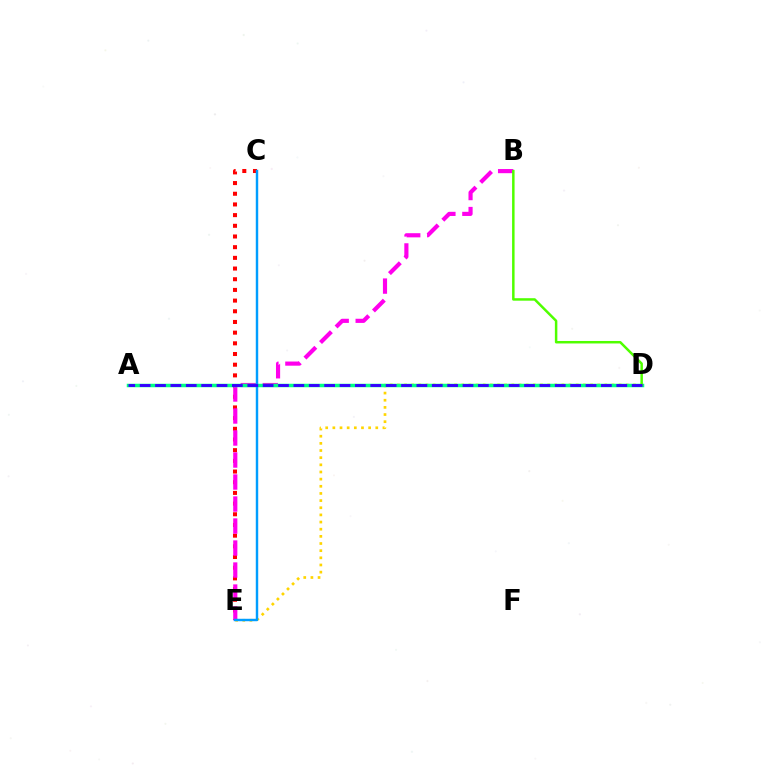{('D', 'E'): [{'color': '#ffd500', 'line_style': 'dotted', 'thickness': 1.94}], ('C', 'E'): [{'color': '#ff0000', 'line_style': 'dotted', 'thickness': 2.9}, {'color': '#009eff', 'line_style': 'solid', 'thickness': 1.75}], ('B', 'E'): [{'color': '#ff00ed', 'line_style': 'dashed', 'thickness': 2.99}], ('A', 'D'): [{'color': '#00ff86', 'line_style': 'solid', 'thickness': 2.52}, {'color': '#3700ff', 'line_style': 'dashed', 'thickness': 2.09}], ('B', 'D'): [{'color': '#4fff00', 'line_style': 'solid', 'thickness': 1.79}]}